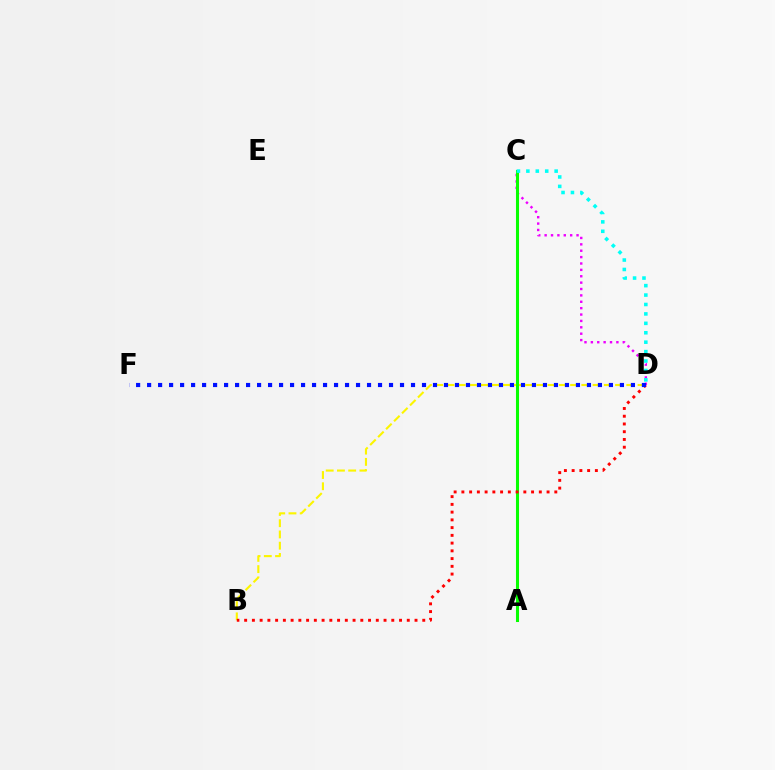{('C', 'D'): [{'color': '#ee00ff', 'line_style': 'dotted', 'thickness': 1.73}, {'color': '#00fff6', 'line_style': 'dotted', 'thickness': 2.56}], ('B', 'D'): [{'color': '#fcf500', 'line_style': 'dashed', 'thickness': 1.53}, {'color': '#ff0000', 'line_style': 'dotted', 'thickness': 2.1}], ('A', 'C'): [{'color': '#08ff00', 'line_style': 'solid', 'thickness': 2.2}], ('D', 'F'): [{'color': '#0010ff', 'line_style': 'dotted', 'thickness': 2.99}]}